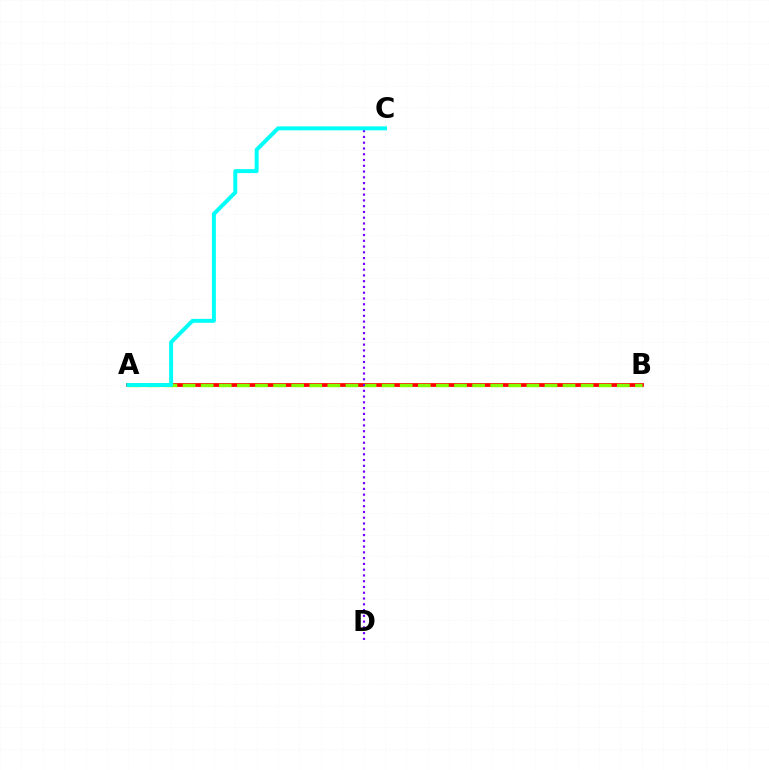{('A', 'B'): [{'color': '#ff0000', 'line_style': 'solid', 'thickness': 2.71}, {'color': '#84ff00', 'line_style': 'dashed', 'thickness': 2.46}], ('C', 'D'): [{'color': '#7200ff', 'line_style': 'dotted', 'thickness': 1.57}], ('A', 'C'): [{'color': '#00fff6', 'line_style': 'solid', 'thickness': 2.84}]}